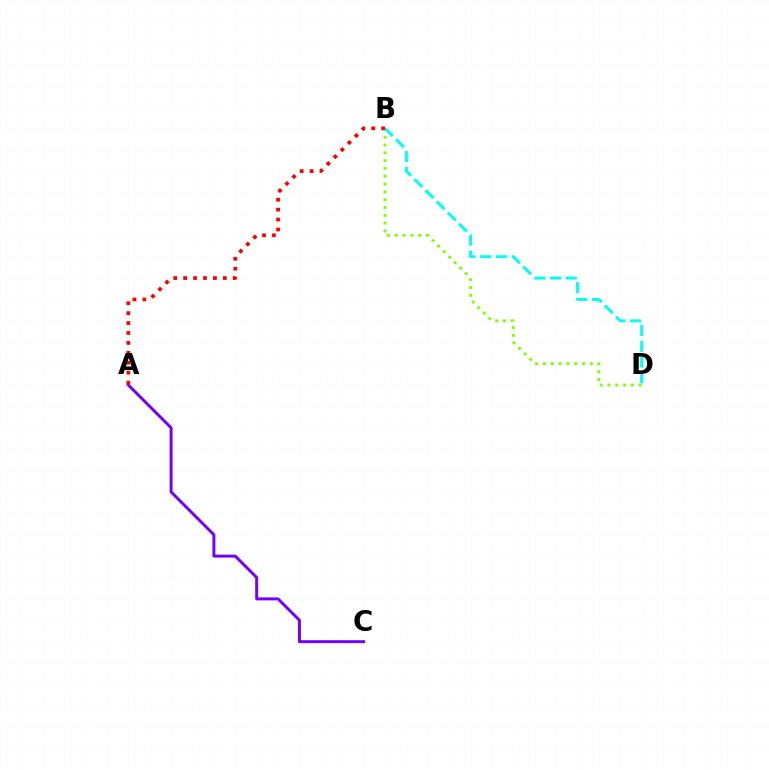{('B', 'D'): [{'color': '#84ff00', 'line_style': 'dotted', 'thickness': 2.12}, {'color': '#00fff6', 'line_style': 'dashed', 'thickness': 2.14}], ('A', 'C'): [{'color': '#7200ff', 'line_style': 'solid', 'thickness': 2.13}], ('A', 'B'): [{'color': '#ff0000', 'line_style': 'dotted', 'thickness': 2.7}]}